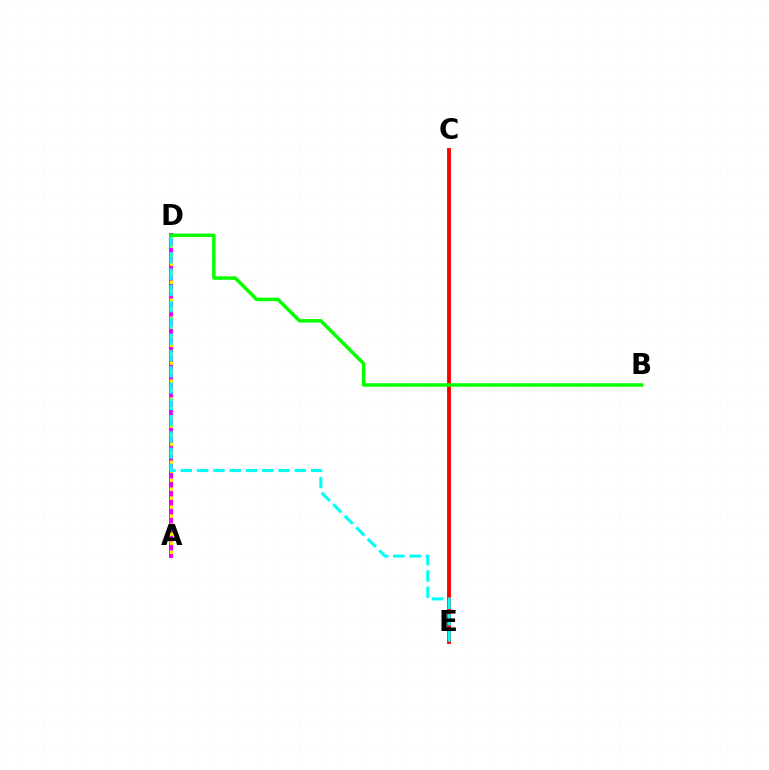{('C', 'E'): [{'color': '#ff0000', 'line_style': 'solid', 'thickness': 2.79}], ('A', 'D'): [{'color': '#0010ff', 'line_style': 'dotted', 'thickness': 1.59}, {'color': '#ee00ff', 'line_style': 'solid', 'thickness': 2.9}, {'color': '#fcf500', 'line_style': 'dotted', 'thickness': 2.45}], ('D', 'E'): [{'color': '#00fff6', 'line_style': 'dashed', 'thickness': 2.21}], ('B', 'D'): [{'color': '#08ff00', 'line_style': 'solid', 'thickness': 2.52}]}